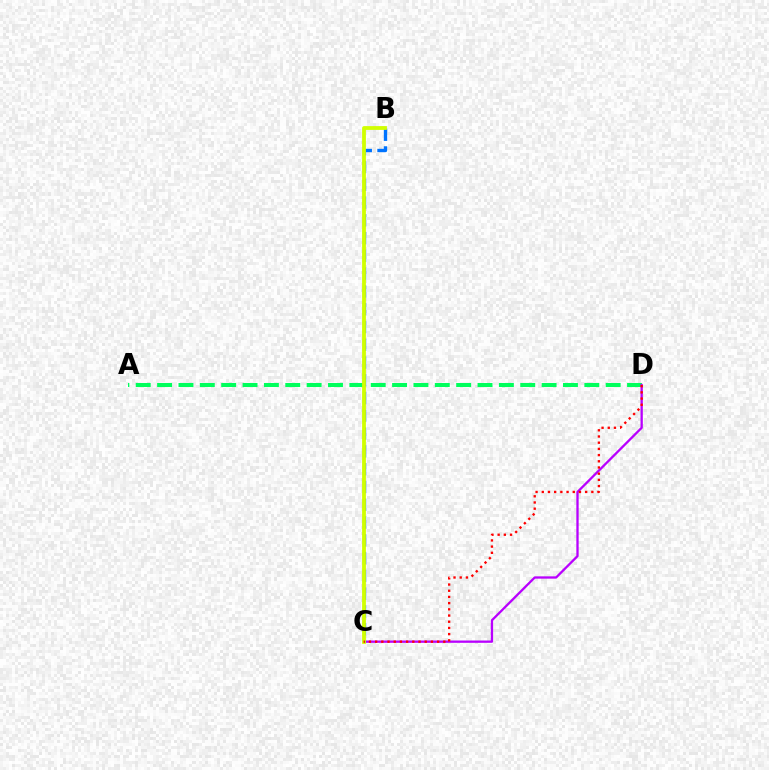{('A', 'D'): [{'color': '#00ff5c', 'line_style': 'dashed', 'thickness': 2.9}], ('C', 'D'): [{'color': '#b900ff', 'line_style': 'solid', 'thickness': 1.66}, {'color': '#ff0000', 'line_style': 'dotted', 'thickness': 1.68}], ('B', 'C'): [{'color': '#0074ff', 'line_style': 'dashed', 'thickness': 2.41}, {'color': '#d1ff00', 'line_style': 'solid', 'thickness': 2.73}]}